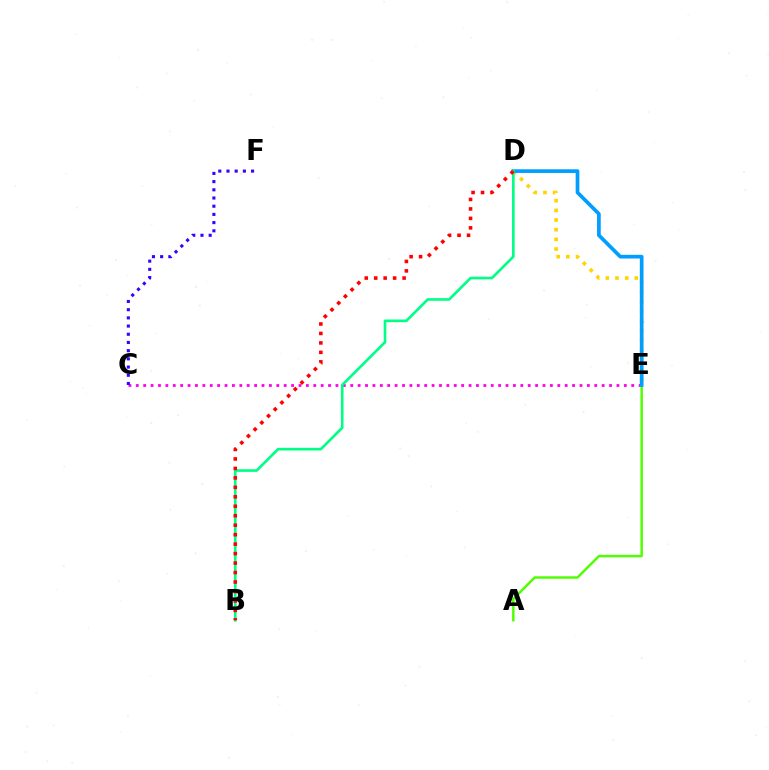{('C', 'E'): [{'color': '#ff00ed', 'line_style': 'dotted', 'thickness': 2.01}], ('C', 'F'): [{'color': '#3700ff', 'line_style': 'dotted', 'thickness': 2.23}], ('A', 'E'): [{'color': '#4fff00', 'line_style': 'solid', 'thickness': 1.78}], ('D', 'E'): [{'color': '#ffd500', 'line_style': 'dotted', 'thickness': 2.63}, {'color': '#009eff', 'line_style': 'solid', 'thickness': 2.66}], ('B', 'D'): [{'color': '#00ff86', 'line_style': 'solid', 'thickness': 1.91}, {'color': '#ff0000', 'line_style': 'dotted', 'thickness': 2.57}]}